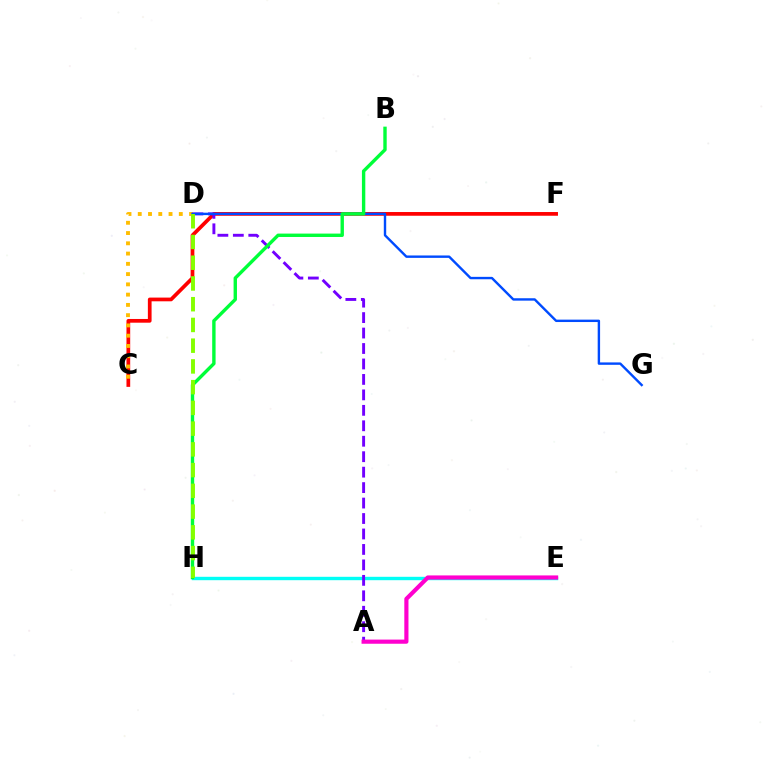{('C', 'F'): [{'color': '#ff0000', 'line_style': 'solid', 'thickness': 2.68}], ('C', 'D'): [{'color': '#ffbd00', 'line_style': 'dotted', 'thickness': 2.79}], ('E', 'H'): [{'color': '#00fff6', 'line_style': 'solid', 'thickness': 2.45}], ('A', 'D'): [{'color': '#7200ff', 'line_style': 'dashed', 'thickness': 2.1}], ('D', 'G'): [{'color': '#004bff', 'line_style': 'solid', 'thickness': 1.73}], ('A', 'E'): [{'color': '#ff00cf', 'line_style': 'solid', 'thickness': 2.99}], ('B', 'H'): [{'color': '#00ff39', 'line_style': 'solid', 'thickness': 2.44}], ('D', 'H'): [{'color': '#84ff00', 'line_style': 'dashed', 'thickness': 2.82}]}